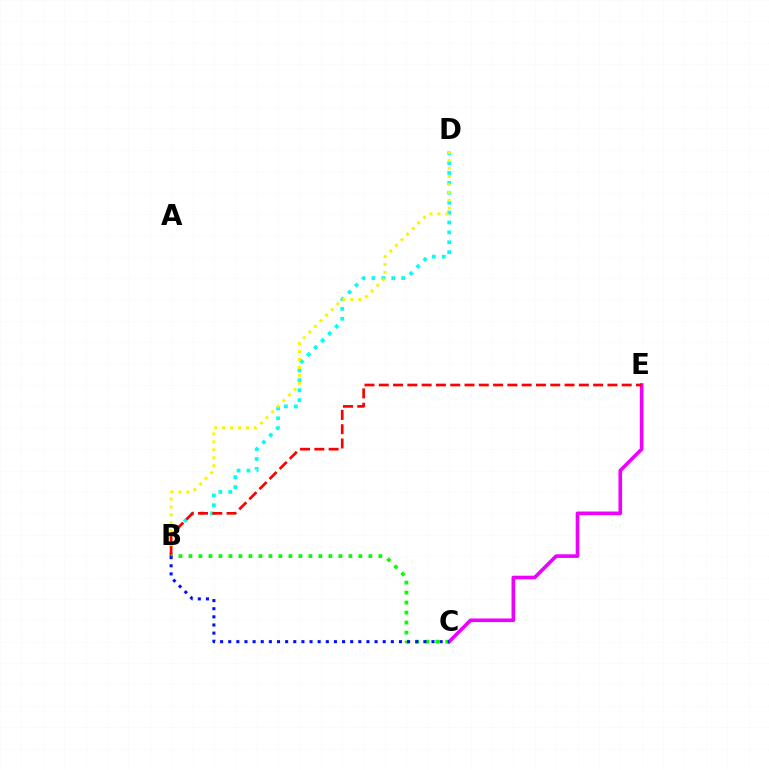{('B', 'D'): [{'color': '#00fff6', 'line_style': 'dotted', 'thickness': 2.69}, {'color': '#fcf500', 'line_style': 'dotted', 'thickness': 2.16}], ('C', 'E'): [{'color': '#ee00ff', 'line_style': 'solid', 'thickness': 2.62}], ('B', 'E'): [{'color': '#ff0000', 'line_style': 'dashed', 'thickness': 1.94}], ('B', 'C'): [{'color': '#08ff00', 'line_style': 'dotted', 'thickness': 2.72}, {'color': '#0010ff', 'line_style': 'dotted', 'thickness': 2.21}]}